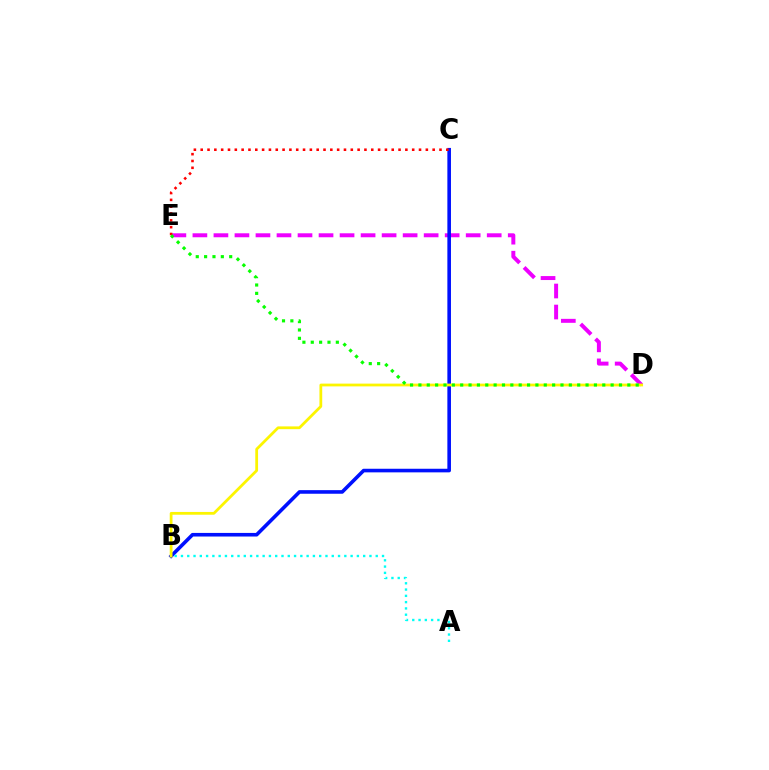{('D', 'E'): [{'color': '#ee00ff', 'line_style': 'dashed', 'thickness': 2.86}, {'color': '#08ff00', 'line_style': 'dotted', 'thickness': 2.27}], ('B', 'C'): [{'color': '#0010ff', 'line_style': 'solid', 'thickness': 2.59}], ('C', 'E'): [{'color': '#ff0000', 'line_style': 'dotted', 'thickness': 1.85}], ('B', 'D'): [{'color': '#fcf500', 'line_style': 'solid', 'thickness': 1.99}], ('A', 'B'): [{'color': '#00fff6', 'line_style': 'dotted', 'thickness': 1.71}]}